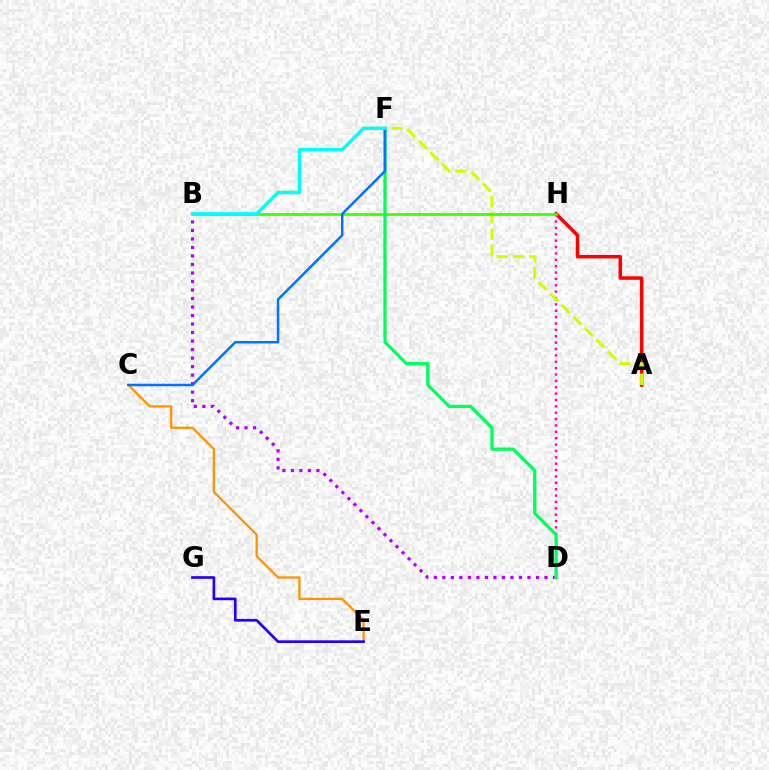{('C', 'E'): [{'color': '#ff9400', 'line_style': 'solid', 'thickness': 1.64}], ('B', 'D'): [{'color': '#b900ff', 'line_style': 'dotted', 'thickness': 2.31}], ('E', 'G'): [{'color': '#2500ff', 'line_style': 'solid', 'thickness': 1.93}], ('D', 'H'): [{'color': '#ff00ac', 'line_style': 'dotted', 'thickness': 1.73}], ('A', 'H'): [{'color': '#ff0000', 'line_style': 'solid', 'thickness': 2.53}], ('A', 'F'): [{'color': '#d1ff00', 'line_style': 'dashed', 'thickness': 2.22}], ('B', 'H'): [{'color': '#3dff00', 'line_style': 'solid', 'thickness': 1.96}], ('D', 'F'): [{'color': '#00ff5c', 'line_style': 'solid', 'thickness': 2.34}], ('C', 'F'): [{'color': '#0074ff', 'line_style': 'solid', 'thickness': 1.79}], ('B', 'F'): [{'color': '#00fff6', 'line_style': 'solid', 'thickness': 2.48}]}